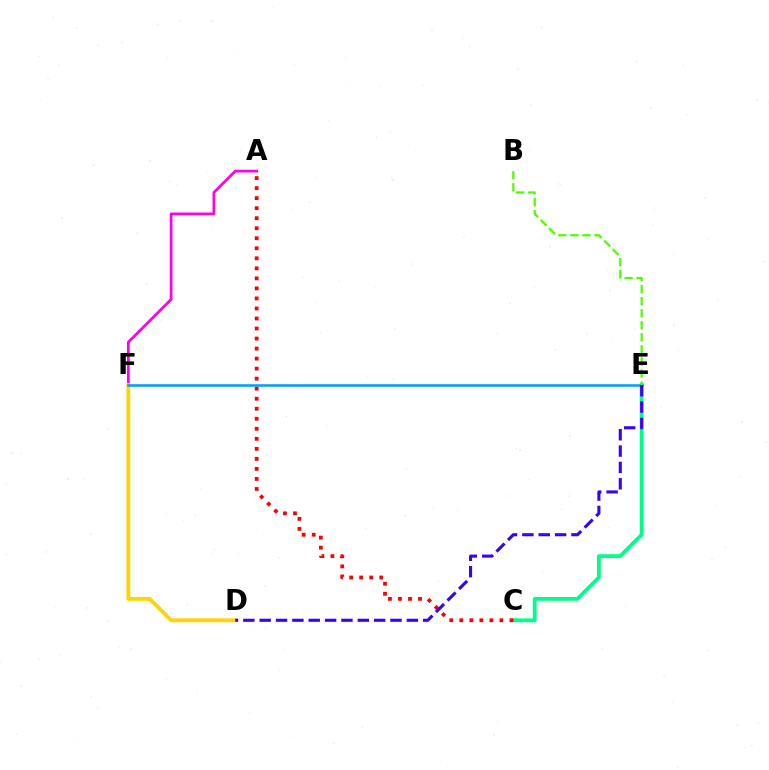{('C', 'E'): [{'color': '#00ff86', 'line_style': 'solid', 'thickness': 2.75}], ('A', 'F'): [{'color': '#ff00ed', 'line_style': 'solid', 'thickness': 1.99}], ('A', 'C'): [{'color': '#ff0000', 'line_style': 'dotted', 'thickness': 2.72}], ('D', 'F'): [{'color': '#ffd500', 'line_style': 'solid', 'thickness': 2.77}], ('E', 'F'): [{'color': '#009eff', 'line_style': 'solid', 'thickness': 1.84}], ('D', 'E'): [{'color': '#3700ff', 'line_style': 'dashed', 'thickness': 2.22}], ('B', 'E'): [{'color': '#4fff00', 'line_style': 'dashed', 'thickness': 1.64}]}